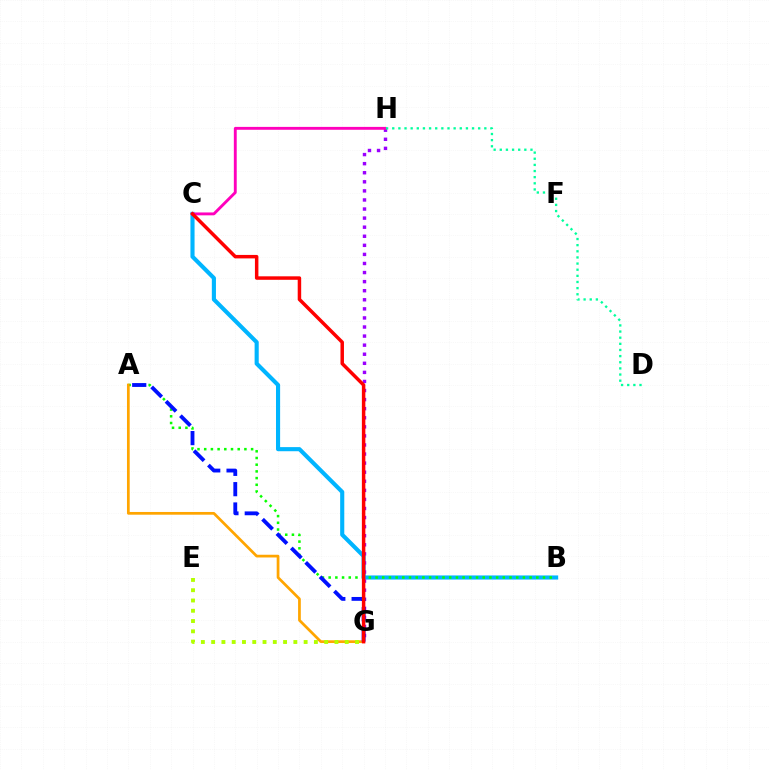{('B', 'C'): [{'color': '#00b5ff', 'line_style': 'solid', 'thickness': 2.96}], ('G', 'H'): [{'color': '#9b00ff', 'line_style': 'dotted', 'thickness': 2.47}], ('A', 'B'): [{'color': '#08ff00', 'line_style': 'dotted', 'thickness': 1.82}], ('C', 'H'): [{'color': '#ff00bd', 'line_style': 'solid', 'thickness': 2.07}], ('A', 'G'): [{'color': '#ffa500', 'line_style': 'solid', 'thickness': 1.97}, {'color': '#0010ff', 'line_style': 'dashed', 'thickness': 2.76}], ('D', 'H'): [{'color': '#00ff9d', 'line_style': 'dotted', 'thickness': 1.67}], ('E', 'G'): [{'color': '#b3ff00', 'line_style': 'dotted', 'thickness': 2.79}], ('C', 'G'): [{'color': '#ff0000', 'line_style': 'solid', 'thickness': 2.51}]}